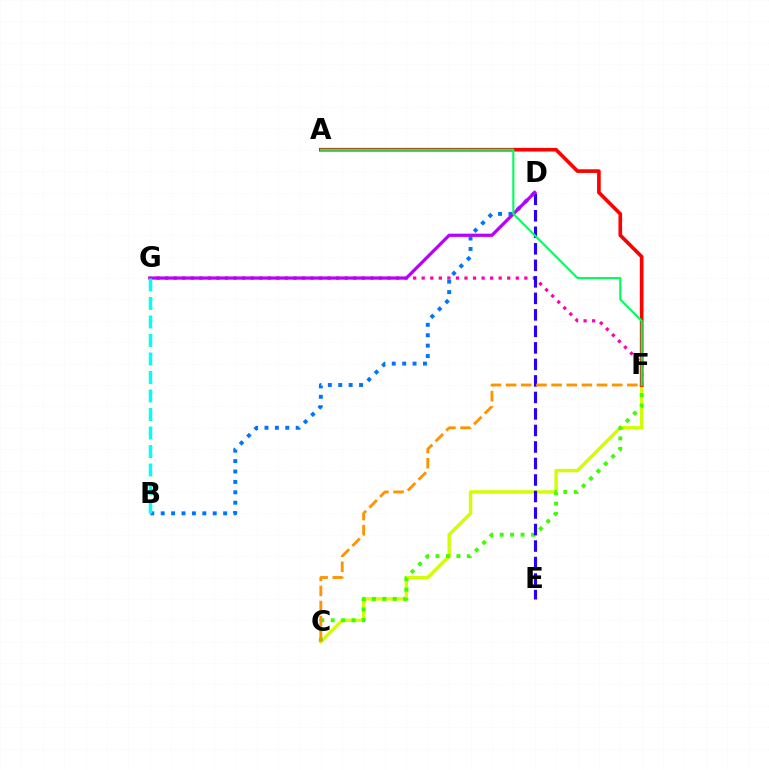{('B', 'D'): [{'color': '#0074ff', 'line_style': 'dotted', 'thickness': 2.83}], ('F', 'G'): [{'color': '#ff00ac', 'line_style': 'dotted', 'thickness': 2.32}], ('C', 'F'): [{'color': '#d1ff00', 'line_style': 'solid', 'thickness': 2.45}, {'color': '#3dff00', 'line_style': 'dotted', 'thickness': 2.83}, {'color': '#ff9400', 'line_style': 'dashed', 'thickness': 2.06}], ('A', 'F'): [{'color': '#ff0000', 'line_style': 'solid', 'thickness': 2.63}, {'color': '#00ff5c', 'line_style': 'solid', 'thickness': 1.53}], ('D', 'E'): [{'color': '#2500ff', 'line_style': 'dashed', 'thickness': 2.24}], ('D', 'G'): [{'color': '#b900ff', 'line_style': 'solid', 'thickness': 2.32}], ('B', 'G'): [{'color': '#00fff6', 'line_style': 'dashed', 'thickness': 2.51}]}